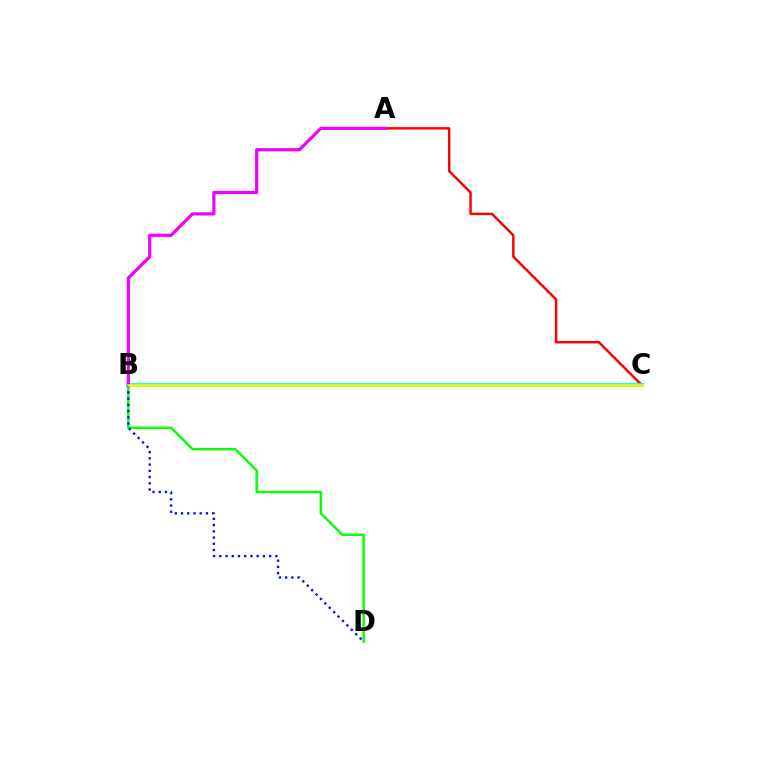{('B', 'D'): [{'color': '#08ff00', 'line_style': 'solid', 'thickness': 1.76}, {'color': '#0010ff', 'line_style': 'dotted', 'thickness': 1.69}], ('A', 'C'): [{'color': '#ff0000', 'line_style': 'solid', 'thickness': 1.77}], ('B', 'C'): [{'color': '#00fff6', 'line_style': 'solid', 'thickness': 2.77}, {'color': '#fcf500', 'line_style': 'solid', 'thickness': 1.82}], ('A', 'B'): [{'color': '#ee00ff', 'line_style': 'solid', 'thickness': 2.3}]}